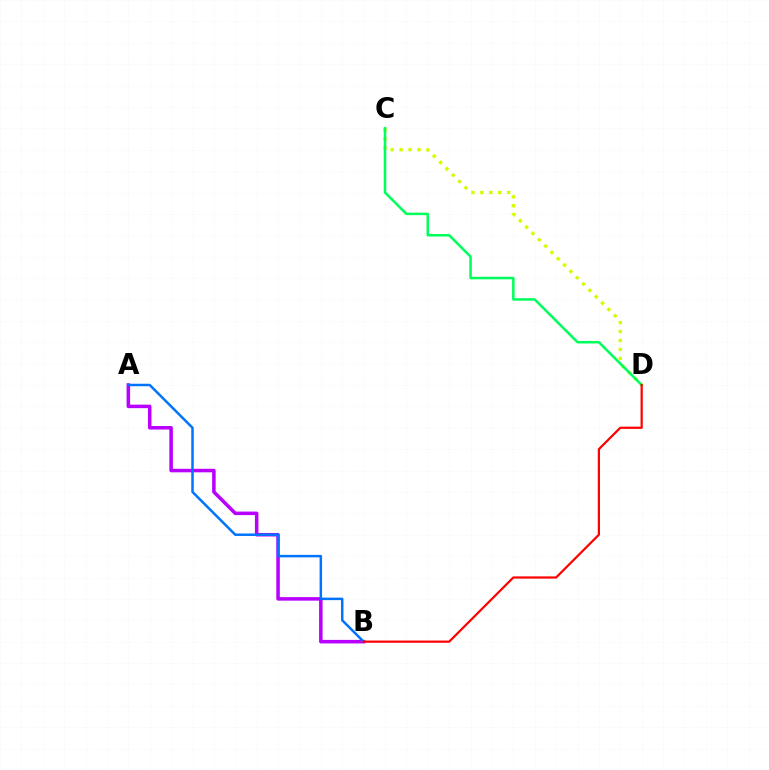{('A', 'B'): [{'color': '#b900ff', 'line_style': 'solid', 'thickness': 2.54}, {'color': '#0074ff', 'line_style': 'solid', 'thickness': 1.79}], ('C', 'D'): [{'color': '#d1ff00', 'line_style': 'dotted', 'thickness': 2.43}, {'color': '#00ff5c', 'line_style': 'solid', 'thickness': 1.81}], ('B', 'D'): [{'color': '#ff0000', 'line_style': 'solid', 'thickness': 1.59}]}